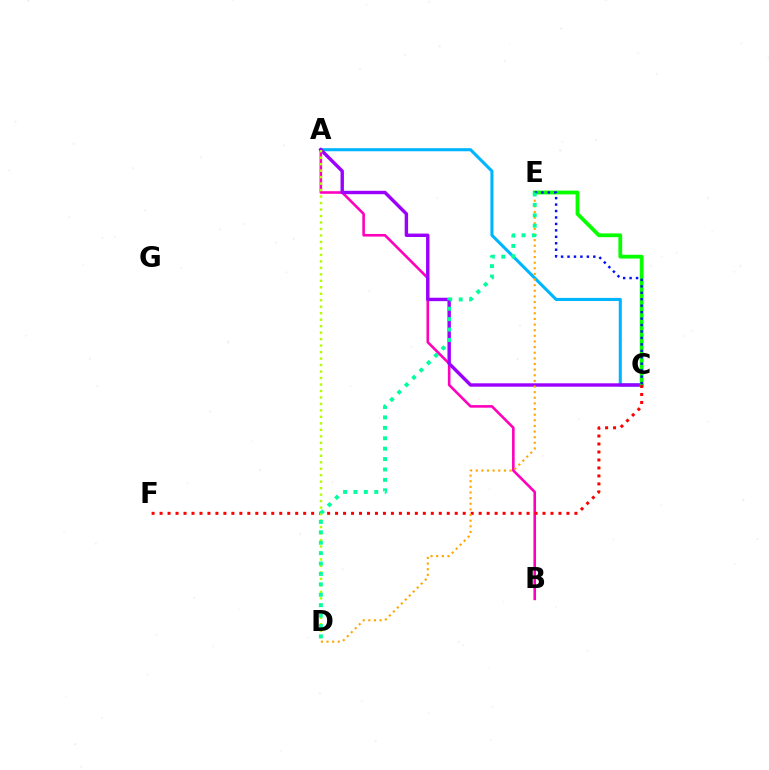{('A', 'C'): [{'color': '#00b5ff', 'line_style': 'solid', 'thickness': 2.22}, {'color': '#9b00ff', 'line_style': 'solid', 'thickness': 2.46}], ('A', 'B'): [{'color': '#ff00bd', 'line_style': 'solid', 'thickness': 1.87}], ('C', 'E'): [{'color': '#08ff00', 'line_style': 'solid', 'thickness': 2.73}, {'color': '#0010ff', 'line_style': 'dotted', 'thickness': 1.75}], ('C', 'F'): [{'color': '#ff0000', 'line_style': 'dotted', 'thickness': 2.17}], ('A', 'D'): [{'color': '#b3ff00', 'line_style': 'dotted', 'thickness': 1.76}], ('D', 'E'): [{'color': '#ffa500', 'line_style': 'dotted', 'thickness': 1.53}, {'color': '#00ff9d', 'line_style': 'dotted', 'thickness': 2.83}]}